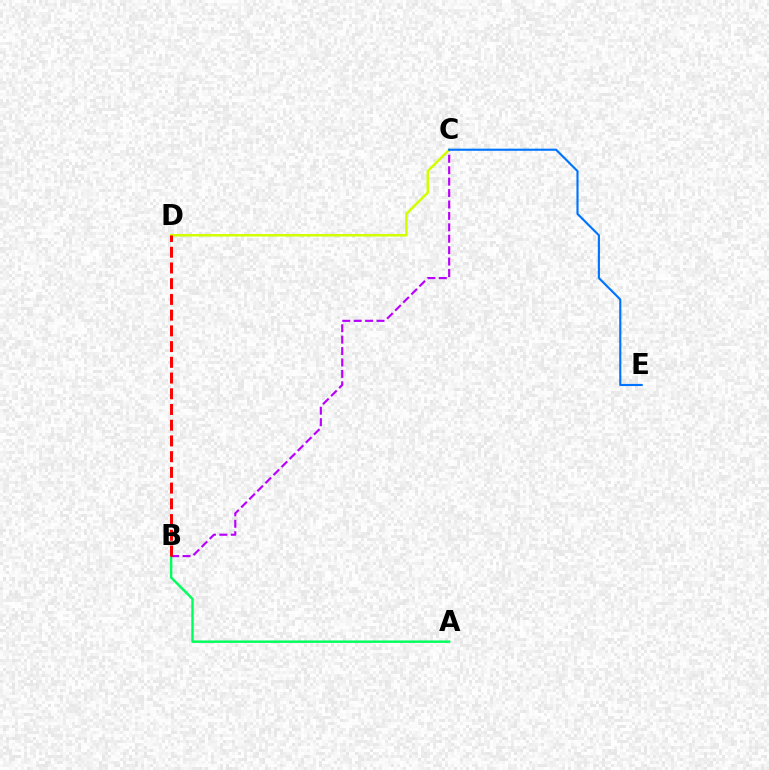{('A', 'B'): [{'color': '#00ff5c', 'line_style': 'solid', 'thickness': 1.74}], ('B', 'C'): [{'color': '#b900ff', 'line_style': 'dashed', 'thickness': 1.55}], ('C', 'D'): [{'color': '#d1ff00', 'line_style': 'solid', 'thickness': 1.8}], ('C', 'E'): [{'color': '#0074ff', 'line_style': 'solid', 'thickness': 1.53}], ('B', 'D'): [{'color': '#ff0000', 'line_style': 'dashed', 'thickness': 2.14}]}